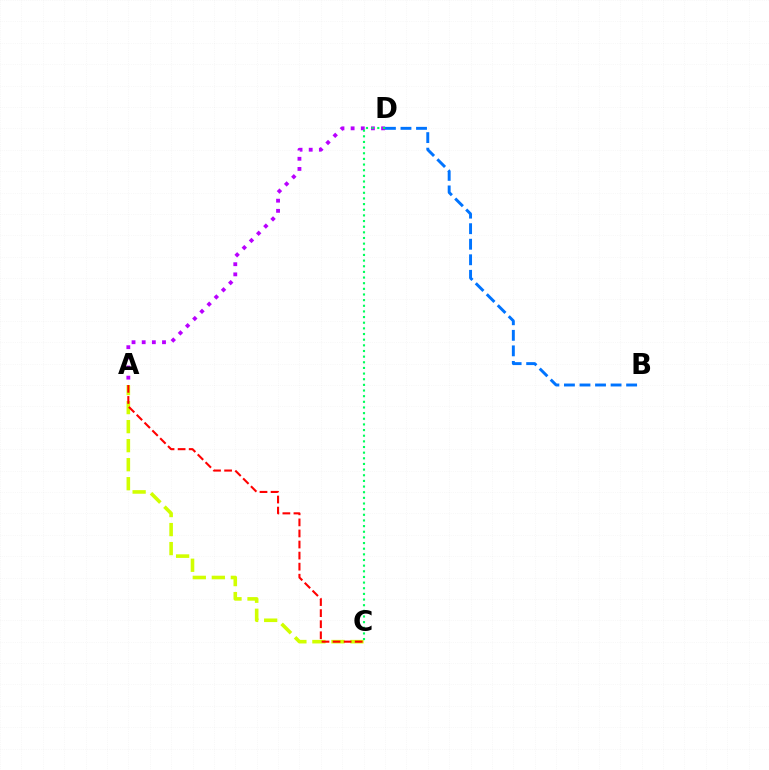{('A', 'D'): [{'color': '#b900ff', 'line_style': 'dotted', 'thickness': 2.76}], ('B', 'D'): [{'color': '#0074ff', 'line_style': 'dashed', 'thickness': 2.11}], ('A', 'C'): [{'color': '#d1ff00', 'line_style': 'dashed', 'thickness': 2.58}, {'color': '#ff0000', 'line_style': 'dashed', 'thickness': 1.5}], ('C', 'D'): [{'color': '#00ff5c', 'line_style': 'dotted', 'thickness': 1.53}]}